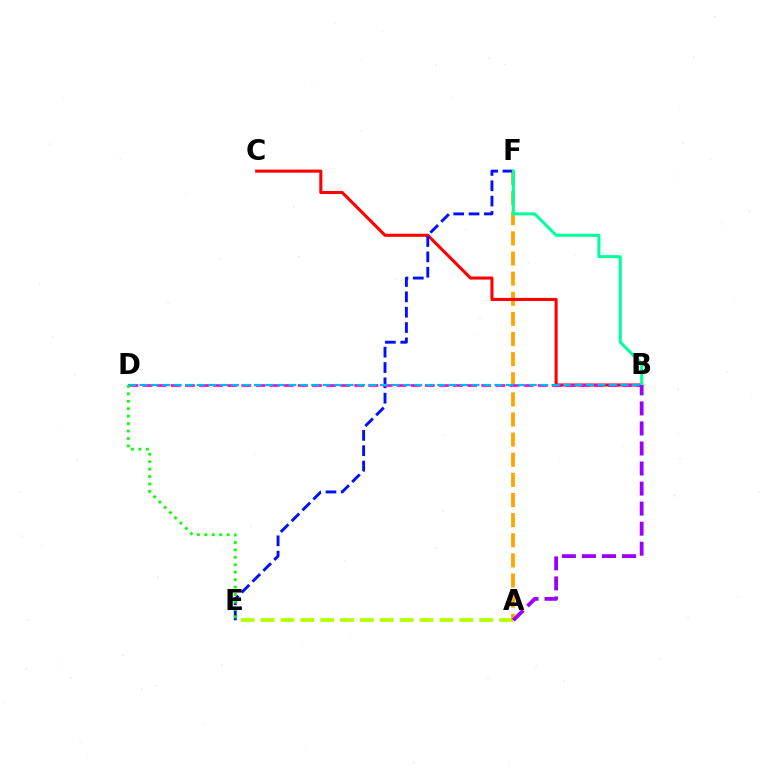{('A', 'E'): [{'color': '#b3ff00', 'line_style': 'dashed', 'thickness': 2.7}], ('A', 'F'): [{'color': '#ffa500', 'line_style': 'dashed', 'thickness': 2.73}], ('B', 'C'): [{'color': '#ff0000', 'line_style': 'solid', 'thickness': 2.21}], ('E', 'F'): [{'color': '#0010ff', 'line_style': 'dashed', 'thickness': 2.08}], ('B', 'D'): [{'color': '#ff00bd', 'line_style': 'dashed', 'thickness': 1.92}, {'color': '#00b5ff', 'line_style': 'dashed', 'thickness': 1.56}], ('B', 'F'): [{'color': '#00ff9d', 'line_style': 'solid', 'thickness': 2.18}], ('A', 'B'): [{'color': '#9b00ff', 'line_style': 'dashed', 'thickness': 2.72}], ('D', 'E'): [{'color': '#08ff00', 'line_style': 'dotted', 'thickness': 2.02}]}